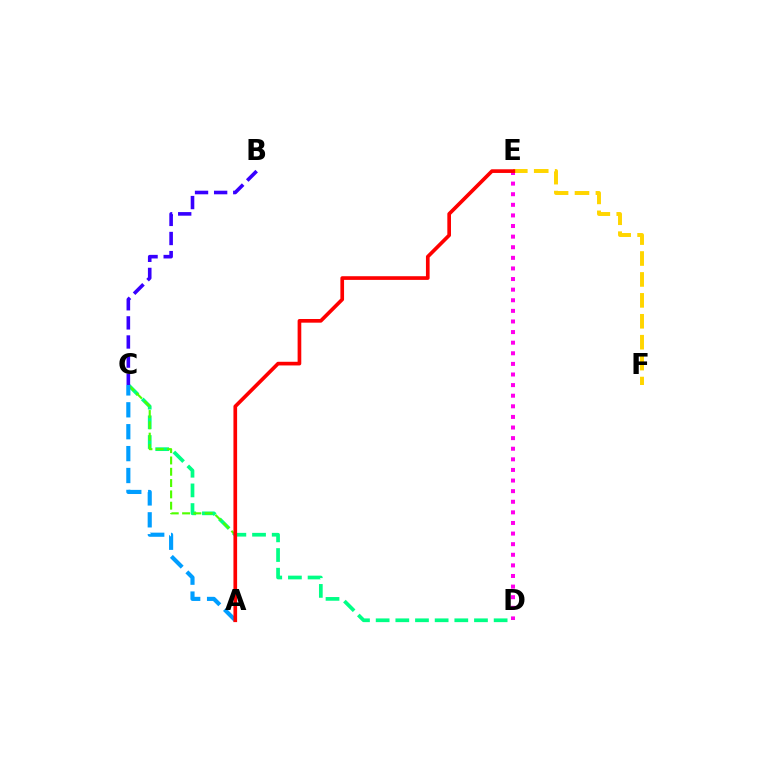{('C', 'D'): [{'color': '#00ff86', 'line_style': 'dashed', 'thickness': 2.67}], ('D', 'E'): [{'color': '#ff00ed', 'line_style': 'dotted', 'thickness': 2.88}], ('A', 'C'): [{'color': '#4fff00', 'line_style': 'dashed', 'thickness': 1.54}, {'color': '#009eff', 'line_style': 'dashed', 'thickness': 2.98}], ('E', 'F'): [{'color': '#ffd500', 'line_style': 'dashed', 'thickness': 2.84}], ('A', 'E'): [{'color': '#ff0000', 'line_style': 'solid', 'thickness': 2.64}], ('B', 'C'): [{'color': '#3700ff', 'line_style': 'dashed', 'thickness': 2.6}]}